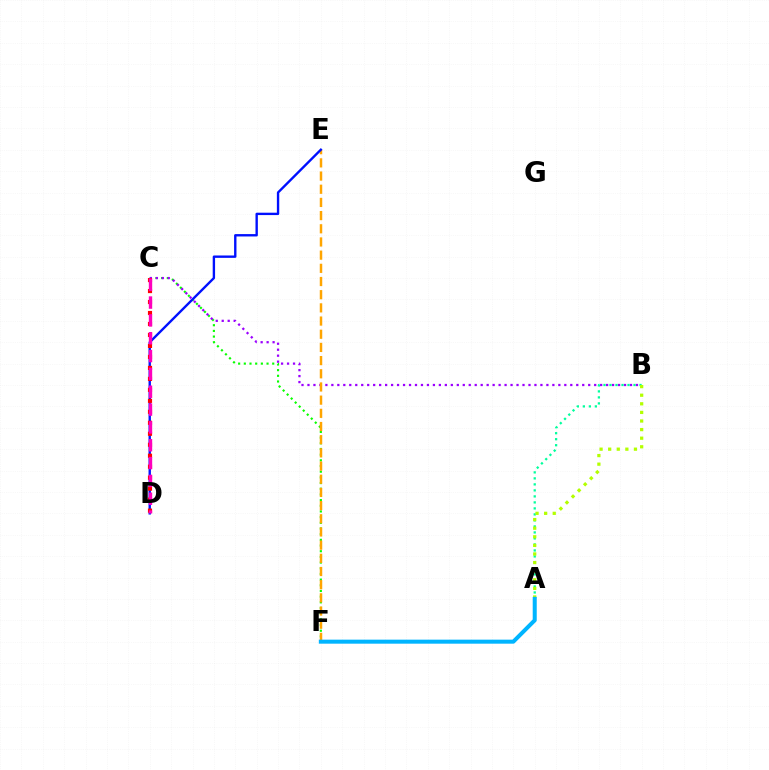{('C', 'F'): [{'color': '#08ff00', 'line_style': 'dotted', 'thickness': 1.54}], ('A', 'B'): [{'color': '#00ff9d', 'line_style': 'dotted', 'thickness': 1.63}, {'color': '#b3ff00', 'line_style': 'dotted', 'thickness': 2.34}], ('B', 'C'): [{'color': '#9b00ff', 'line_style': 'dotted', 'thickness': 1.62}], ('E', 'F'): [{'color': '#ffa500', 'line_style': 'dashed', 'thickness': 1.79}], ('D', 'E'): [{'color': '#0010ff', 'line_style': 'solid', 'thickness': 1.71}], ('A', 'F'): [{'color': '#00b5ff', 'line_style': 'solid', 'thickness': 2.9}], ('C', 'D'): [{'color': '#ff0000', 'line_style': 'dotted', 'thickness': 2.98}, {'color': '#ff00bd', 'line_style': 'dashed', 'thickness': 2.42}]}